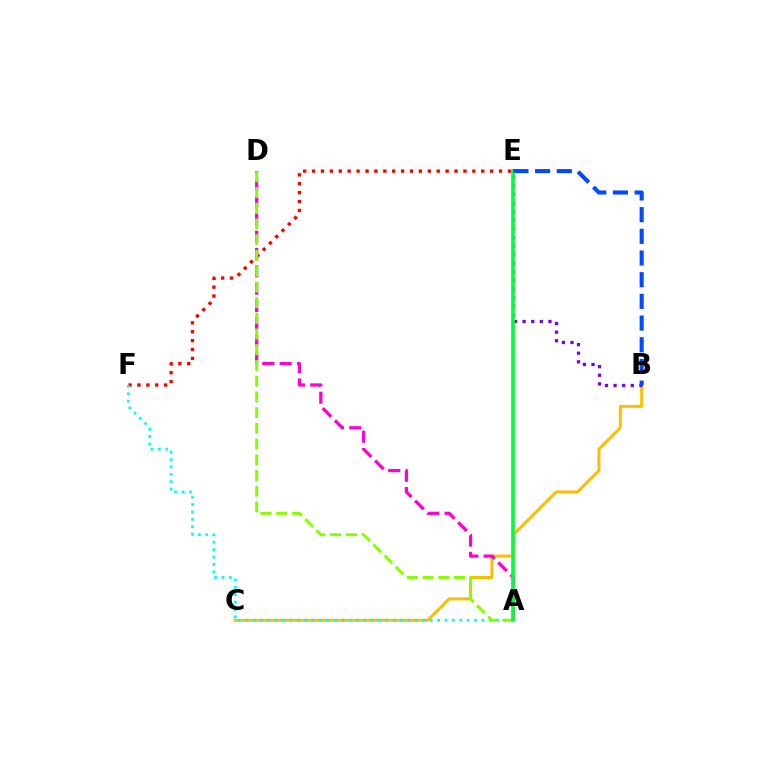{('B', 'C'): [{'color': '#ffbd00', 'line_style': 'solid', 'thickness': 2.16}], ('E', 'F'): [{'color': '#ff0000', 'line_style': 'dotted', 'thickness': 2.42}], ('A', 'F'): [{'color': '#00fff6', 'line_style': 'dotted', 'thickness': 2.01}], ('B', 'E'): [{'color': '#7200ff', 'line_style': 'dotted', 'thickness': 2.34}, {'color': '#004bff', 'line_style': 'dashed', 'thickness': 2.95}], ('A', 'D'): [{'color': '#ff00cf', 'line_style': 'dashed', 'thickness': 2.35}, {'color': '#84ff00', 'line_style': 'dashed', 'thickness': 2.14}], ('A', 'E'): [{'color': '#00ff39', 'line_style': 'solid', 'thickness': 2.62}]}